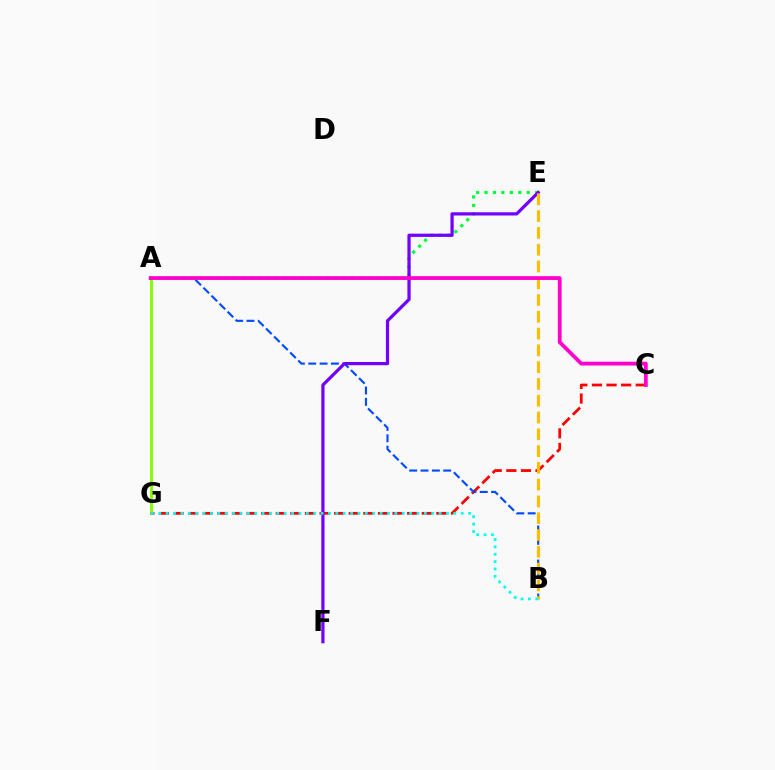{('A', 'G'): [{'color': '#84ff00', 'line_style': 'solid', 'thickness': 2.1}], ('C', 'G'): [{'color': '#ff0000', 'line_style': 'dashed', 'thickness': 1.98}], ('A', 'E'): [{'color': '#00ff39', 'line_style': 'dotted', 'thickness': 2.29}], ('A', 'B'): [{'color': '#004bff', 'line_style': 'dashed', 'thickness': 1.54}], ('E', 'F'): [{'color': '#7200ff', 'line_style': 'solid', 'thickness': 2.32}], ('B', 'E'): [{'color': '#ffbd00', 'line_style': 'dashed', 'thickness': 2.28}], ('A', 'C'): [{'color': '#ff00cf', 'line_style': 'solid', 'thickness': 2.72}], ('B', 'G'): [{'color': '#00fff6', 'line_style': 'dotted', 'thickness': 2.0}]}